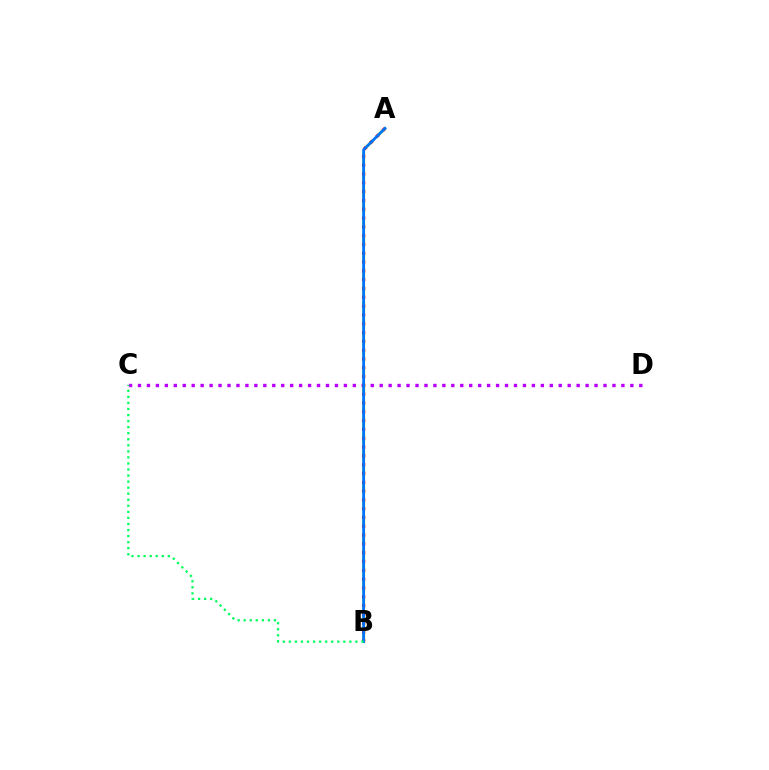{('C', 'D'): [{'color': '#b900ff', 'line_style': 'dotted', 'thickness': 2.43}], ('A', 'B'): [{'color': '#d1ff00', 'line_style': 'dashed', 'thickness': 2.24}, {'color': '#ff0000', 'line_style': 'dotted', 'thickness': 2.39}, {'color': '#0074ff', 'line_style': 'solid', 'thickness': 2.01}], ('B', 'C'): [{'color': '#00ff5c', 'line_style': 'dotted', 'thickness': 1.64}]}